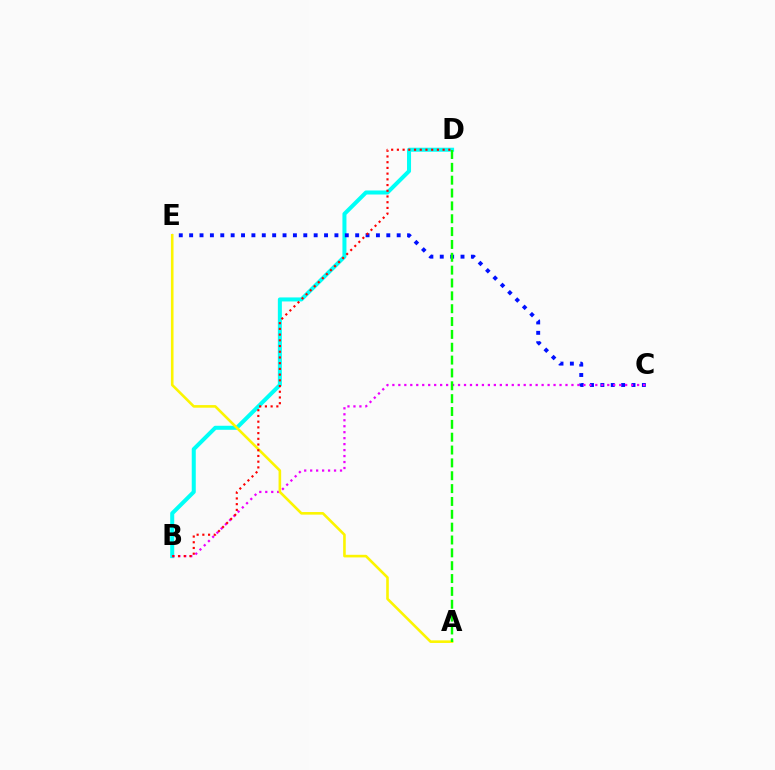{('B', 'D'): [{'color': '#00fff6', 'line_style': 'solid', 'thickness': 2.9}, {'color': '#ff0000', 'line_style': 'dotted', 'thickness': 1.55}], ('C', 'E'): [{'color': '#0010ff', 'line_style': 'dotted', 'thickness': 2.82}], ('B', 'C'): [{'color': '#ee00ff', 'line_style': 'dotted', 'thickness': 1.62}], ('A', 'E'): [{'color': '#fcf500', 'line_style': 'solid', 'thickness': 1.87}], ('A', 'D'): [{'color': '#08ff00', 'line_style': 'dashed', 'thickness': 1.75}]}